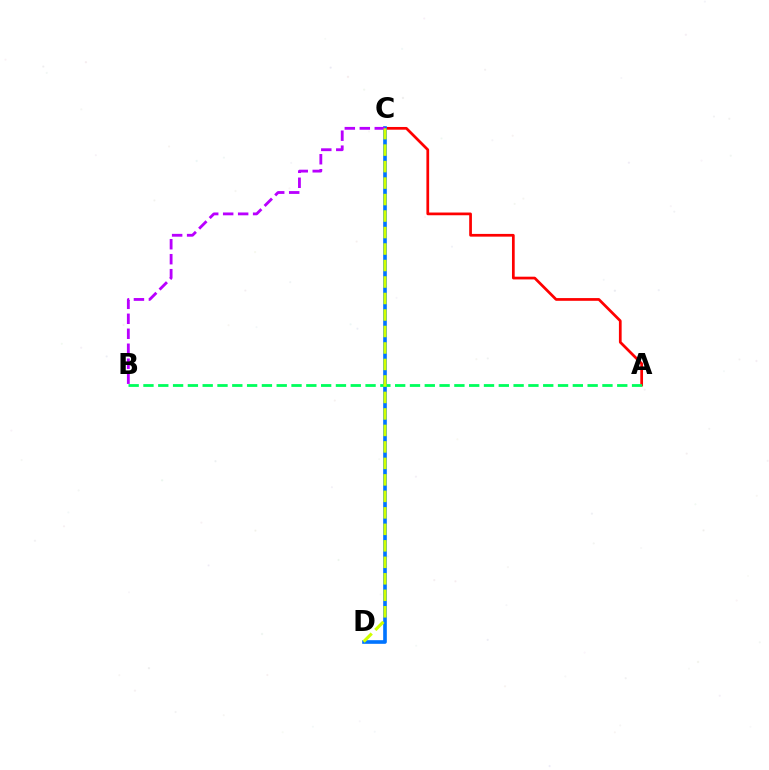{('A', 'C'): [{'color': '#ff0000', 'line_style': 'solid', 'thickness': 1.96}], ('C', 'D'): [{'color': '#0074ff', 'line_style': 'solid', 'thickness': 2.62}, {'color': '#d1ff00', 'line_style': 'dashed', 'thickness': 2.24}], ('A', 'B'): [{'color': '#00ff5c', 'line_style': 'dashed', 'thickness': 2.01}], ('B', 'C'): [{'color': '#b900ff', 'line_style': 'dashed', 'thickness': 2.03}]}